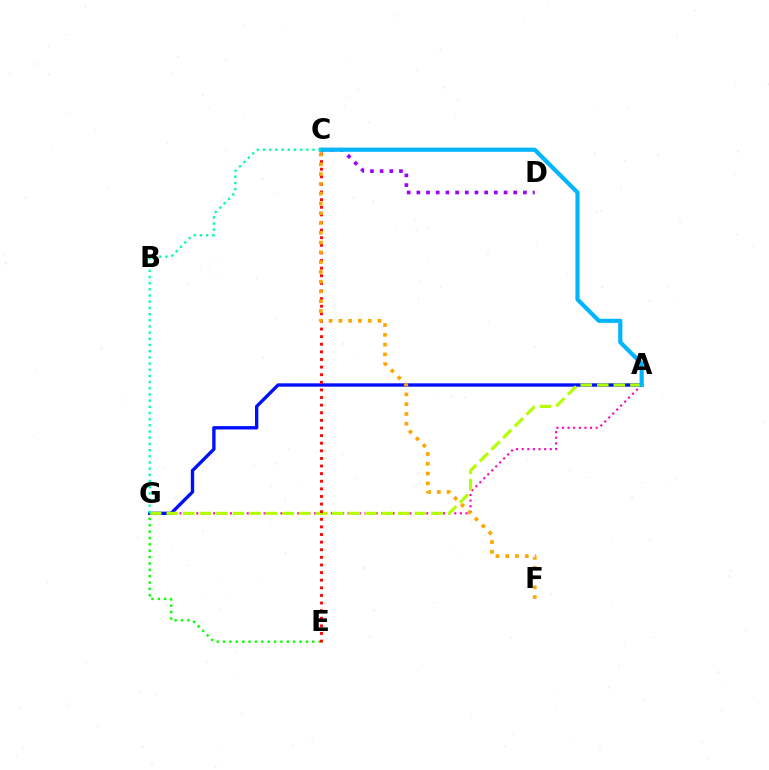{('A', 'G'): [{'color': '#ff00bd', 'line_style': 'dotted', 'thickness': 1.52}, {'color': '#0010ff', 'line_style': 'solid', 'thickness': 2.42}, {'color': '#b3ff00', 'line_style': 'dashed', 'thickness': 2.25}], ('C', 'D'): [{'color': '#9b00ff', 'line_style': 'dotted', 'thickness': 2.63}], ('E', 'G'): [{'color': '#08ff00', 'line_style': 'dotted', 'thickness': 1.73}], ('C', 'E'): [{'color': '#ff0000', 'line_style': 'dotted', 'thickness': 2.07}], ('C', 'F'): [{'color': '#ffa500', 'line_style': 'dotted', 'thickness': 2.66}], ('A', 'C'): [{'color': '#00b5ff', 'line_style': 'solid', 'thickness': 3.0}], ('C', 'G'): [{'color': '#00ff9d', 'line_style': 'dotted', 'thickness': 1.68}]}